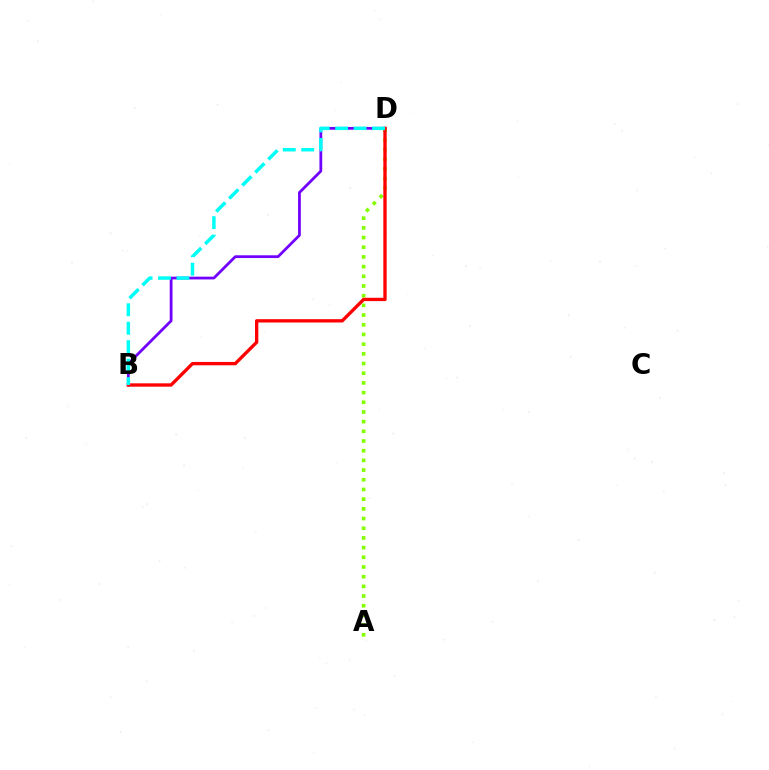{('B', 'D'): [{'color': '#7200ff', 'line_style': 'solid', 'thickness': 1.99}, {'color': '#ff0000', 'line_style': 'solid', 'thickness': 2.4}, {'color': '#00fff6', 'line_style': 'dashed', 'thickness': 2.51}], ('A', 'D'): [{'color': '#84ff00', 'line_style': 'dotted', 'thickness': 2.63}]}